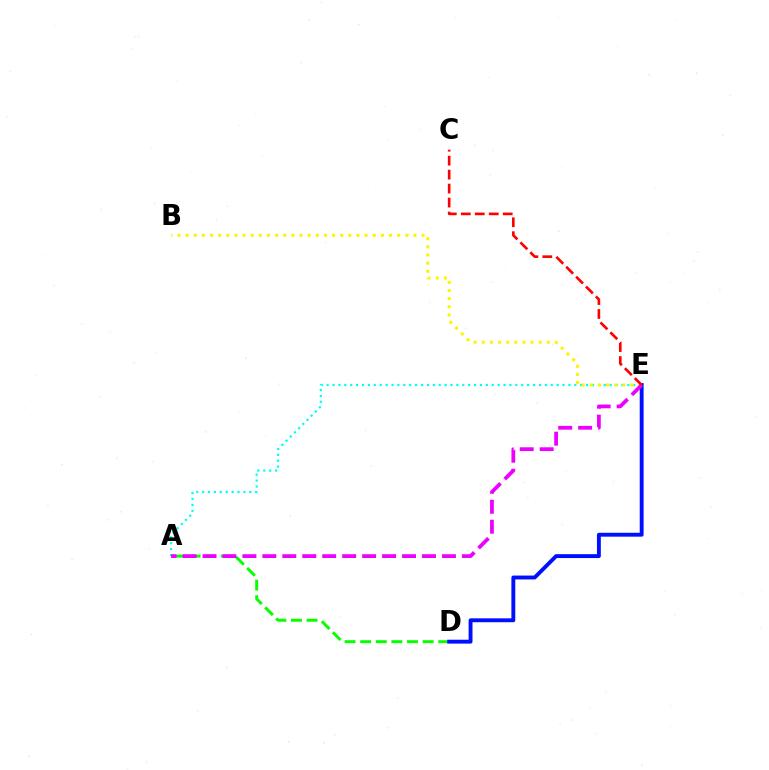{('A', 'D'): [{'color': '#08ff00', 'line_style': 'dashed', 'thickness': 2.12}], ('D', 'E'): [{'color': '#0010ff', 'line_style': 'solid', 'thickness': 2.8}], ('A', 'E'): [{'color': '#00fff6', 'line_style': 'dotted', 'thickness': 1.6}, {'color': '#ee00ff', 'line_style': 'dashed', 'thickness': 2.71}], ('B', 'E'): [{'color': '#fcf500', 'line_style': 'dotted', 'thickness': 2.21}], ('C', 'E'): [{'color': '#ff0000', 'line_style': 'dashed', 'thickness': 1.9}]}